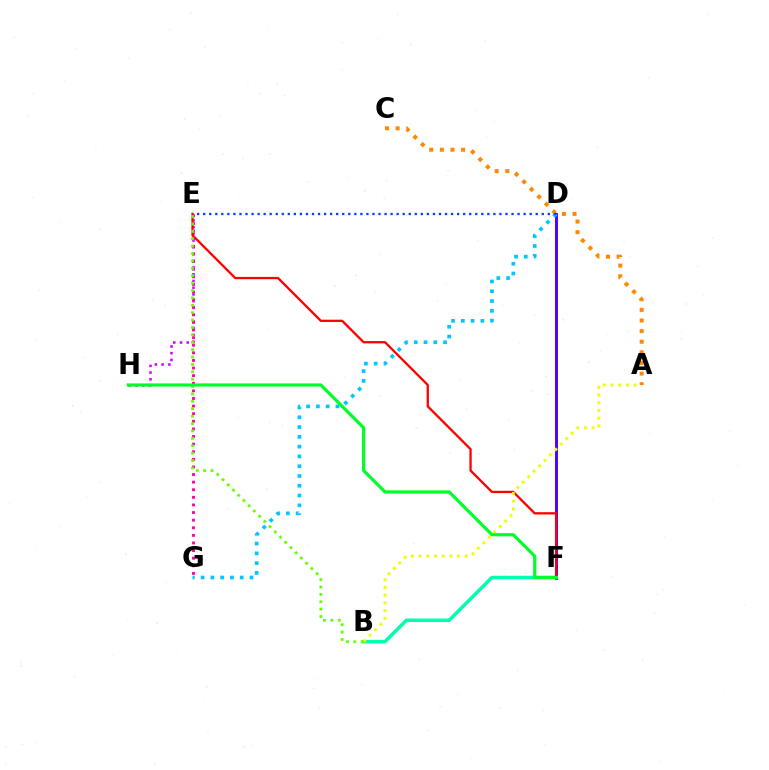{('D', 'F'): [{'color': '#4f00ff', 'line_style': 'solid', 'thickness': 2.11}], ('B', 'F'): [{'color': '#00ffaf', 'line_style': 'solid', 'thickness': 2.53}], ('E', 'H'): [{'color': '#d600ff', 'line_style': 'dotted', 'thickness': 1.83}], ('E', 'F'): [{'color': '#ff0000', 'line_style': 'solid', 'thickness': 1.65}], ('A', 'B'): [{'color': '#eeff00', 'line_style': 'dotted', 'thickness': 2.09}], ('A', 'C'): [{'color': '#ff8800', 'line_style': 'dotted', 'thickness': 2.88}], ('E', 'G'): [{'color': '#ff00a0', 'line_style': 'dotted', 'thickness': 2.07}], ('D', 'G'): [{'color': '#00c7ff', 'line_style': 'dotted', 'thickness': 2.66}], ('B', 'E'): [{'color': '#66ff00', 'line_style': 'dotted', 'thickness': 2.01}], ('F', 'H'): [{'color': '#00ff27', 'line_style': 'solid', 'thickness': 2.29}], ('D', 'E'): [{'color': '#003fff', 'line_style': 'dotted', 'thickness': 1.64}]}